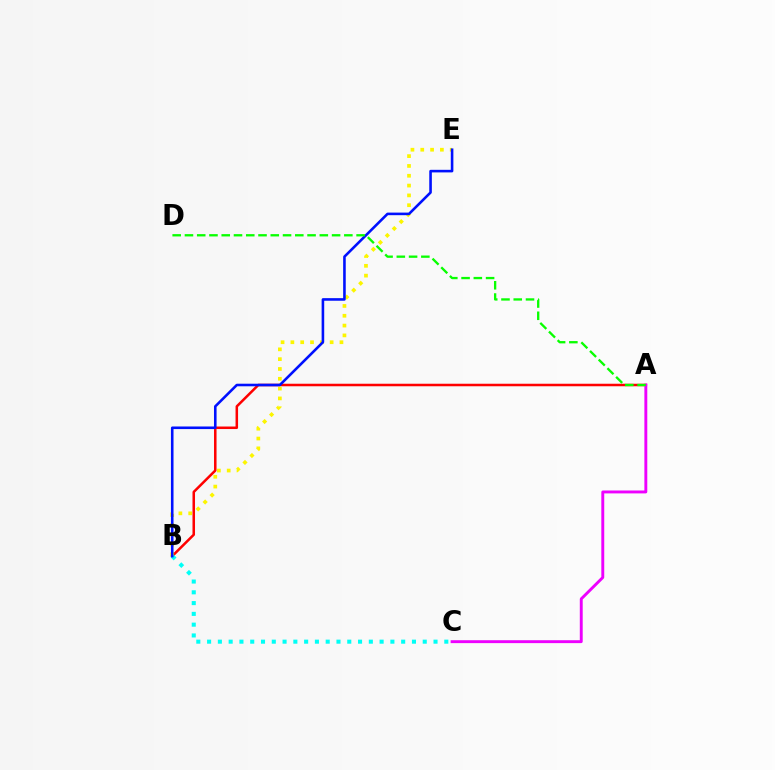{('A', 'B'): [{'color': '#ff0000', 'line_style': 'solid', 'thickness': 1.82}], ('B', 'E'): [{'color': '#fcf500', 'line_style': 'dotted', 'thickness': 2.67}, {'color': '#0010ff', 'line_style': 'solid', 'thickness': 1.86}], ('B', 'C'): [{'color': '#00fff6', 'line_style': 'dotted', 'thickness': 2.93}], ('A', 'C'): [{'color': '#ee00ff', 'line_style': 'solid', 'thickness': 2.09}], ('A', 'D'): [{'color': '#08ff00', 'line_style': 'dashed', 'thickness': 1.67}]}